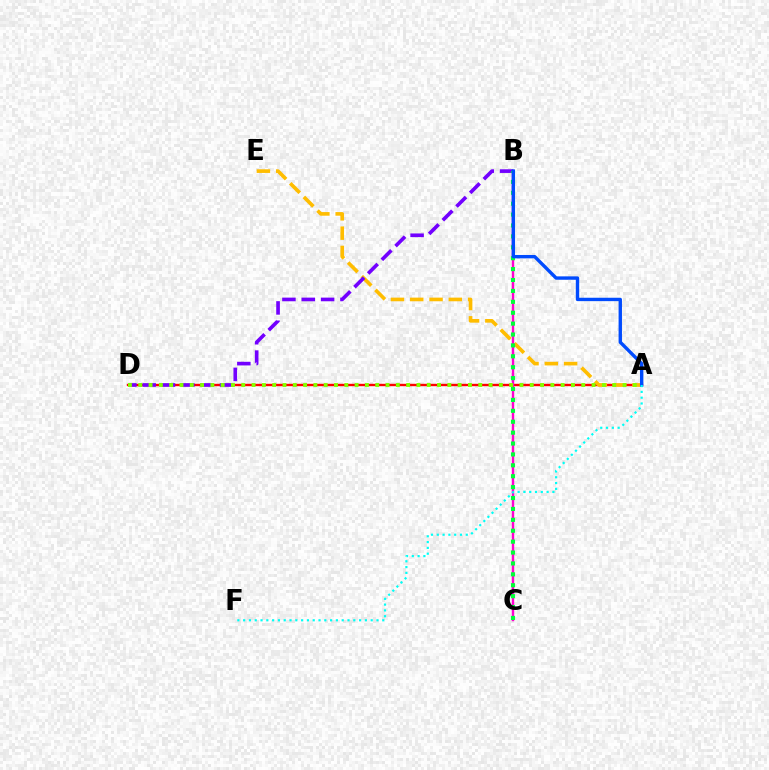{('A', 'D'): [{'color': '#ff0000', 'line_style': 'solid', 'thickness': 1.72}, {'color': '#84ff00', 'line_style': 'dotted', 'thickness': 2.8}], ('B', 'C'): [{'color': '#ff00cf', 'line_style': 'solid', 'thickness': 1.75}, {'color': '#00ff39', 'line_style': 'dotted', 'thickness': 2.96}], ('A', 'E'): [{'color': '#ffbd00', 'line_style': 'dashed', 'thickness': 2.62}], ('B', 'D'): [{'color': '#7200ff', 'line_style': 'dashed', 'thickness': 2.63}], ('A', 'B'): [{'color': '#004bff', 'line_style': 'solid', 'thickness': 2.43}], ('A', 'F'): [{'color': '#00fff6', 'line_style': 'dotted', 'thickness': 1.58}]}